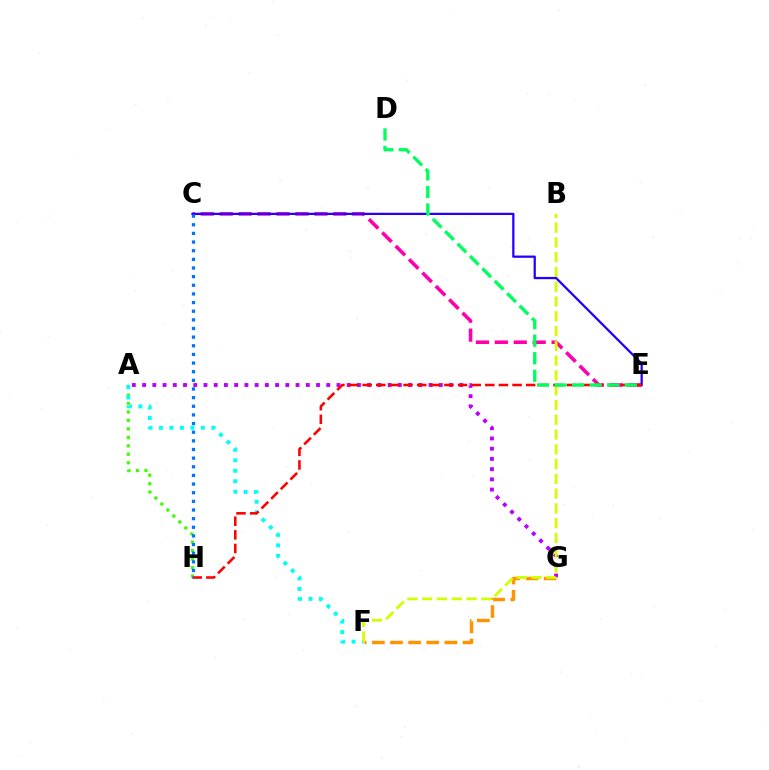{('C', 'E'): [{'color': '#ff00ac', 'line_style': 'dashed', 'thickness': 2.57}, {'color': '#2500ff', 'line_style': 'solid', 'thickness': 1.63}], ('A', 'G'): [{'color': '#b900ff', 'line_style': 'dotted', 'thickness': 2.78}], ('A', 'H'): [{'color': '#3dff00', 'line_style': 'dotted', 'thickness': 2.3}], ('F', 'G'): [{'color': '#ff9400', 'line_style': 'dashed', 'thickness': 2.46}], ('A', 'F'): [{'color': '#00fff6', 'line_style': 'dotted', 'thickness': 2.85}], ('B', 'F'): [{'color': '#d1ff00', 'line_style': 'dashed', 'thickness': 2.01}], ('E', 'H'): [{'color': '#ff0000', 'line_style': 'dashed', 'thickness': 1.85}], ('D', 'E'): [{'color': '#00ff5c', 'line_style': 'dashed', 'thickness': 2.38}], ('C', 'H'): [{'color': '#0074ff', 'line_style': 'dotted', 'thickness': 2.35}]}